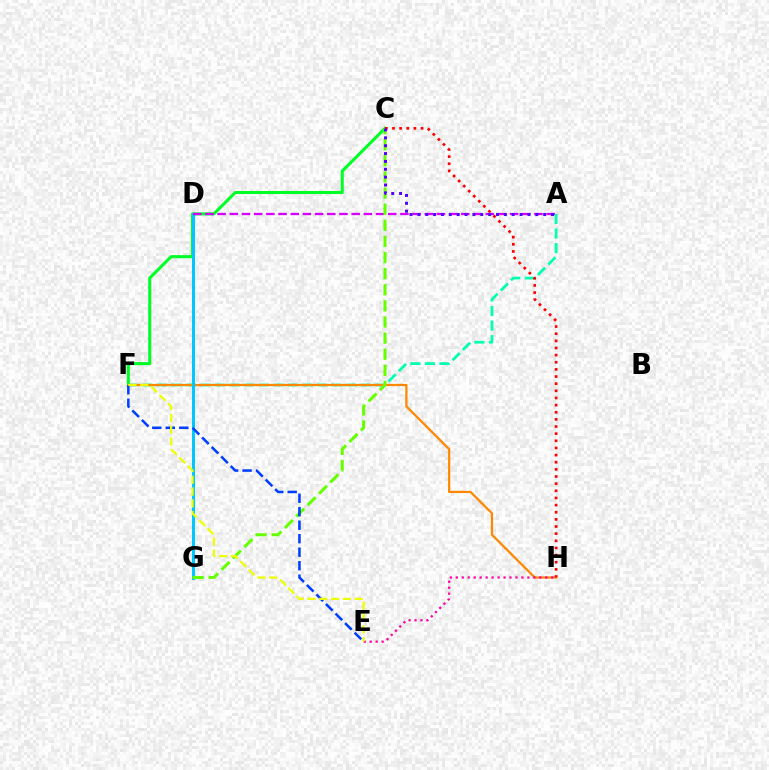{('A', 'F'): [{'color': '#00ffaf', 'line_style': 'dashed', 'thickness': 1.98}], ('C', 'F'): [{'color': '#00ff27', 'line_style': 'solid', 'thickness': 2.2}], ('F', 'H'): [{'color': '#ff8800', 'line_style': 'solid', 'thickness': 1.61}], ('D', 'G'): [{'color': '#00c7ff', 'line_style': 'solid', 'thickness': 2.14}], ('A', 'D'): [{'color': '#d600ff', 'line_style': 'dashed', 'thickness': 1.66}], ('C', 'G'): [{'color': '#66ff00', 'line_style': 'dashed', 'thickness': 2.19}], ('E', 'F'): [{'color': '#003fff', 'line_style': 'dashed', 'thickness': 1.83}, {'color': '#eeff00', 'line_style': 'dashed', 'thickness': 1.6}], ('E', 'H'): [{'color': '#ff00a0', 'line_style': 'dotted', 'thickness': 1.62}], ('C', 'H'): [{'color': '#ff0000', 'line_style': 'dotted', 'thickness': 1.94}], ('A', 'C'): [{'color': '#4f00ff', 'line_style': 'dotted', 'thickness': 2.14}]}